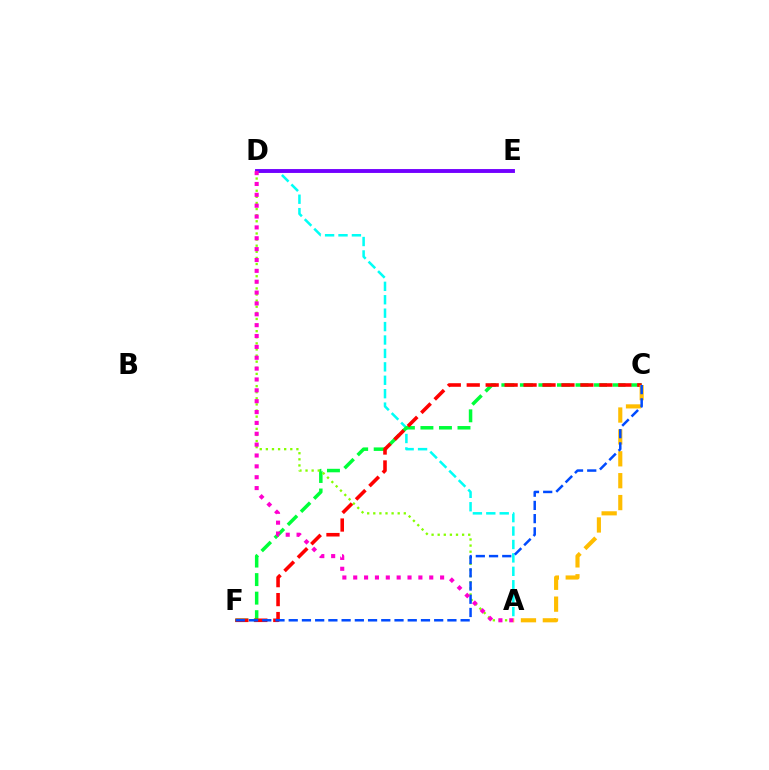{('A', 'D'): [{'color': '#00fff6', 'line_style': 'dashed', 'thickness': 1.82}, {'color': '#84ff00', 'line_style': 'dotted', 'thickness': 1.66}, {'color': '#ff00cf', 'line_style': 'dotted', 'thickness': 2.95}], ('D', 'E'): [{'color': '#7200ff', 'line_style': 'solid', 'thickness': 2.8}], ('C', 'F'): [{'color': '#00ff39', 'line_style': 'dashed', 'thickness': 2.52}, {'color': '#ff0000', 'line_style': 'dashed', 'thickness': 2.57}, {'color': '#004bff', 'line_style': 'dashed', 'thickness': 1.8}], ('A', 'C'): [{'color': '#ffbd00', 'line_style': 'dashed', 'thickness': 2.97}]}